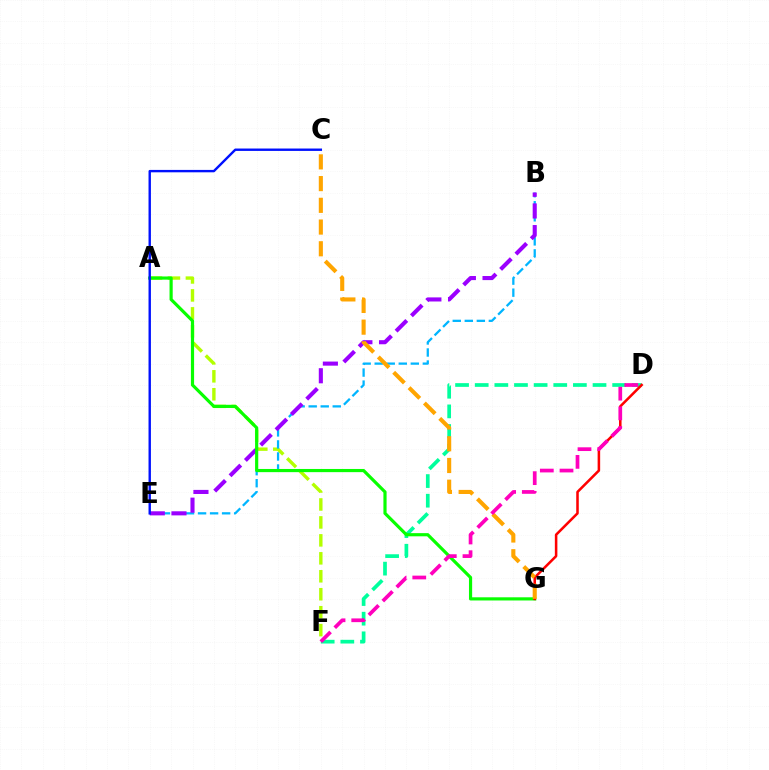{('D', 'F'): [{'color': '#00ff9d', 'line_style': 'dashed', 'thickness': 2.67}, {'color': '#ff00bd', 'line_style': 'dashed', 'thickness': 2.67}], ('A', 'F'): [{'color': '#b3ff00', 'line_style': 'dashed', 'thickness': 2.44}], ('B', 'E'): [{'color': '#00b5ff', 'line_style': 'dashed', 'thickness': 1.63}, {'color': '#9b00ff', 'line_style': 'dashed', 'thickness': 2.95}], ('A', 'G'): [{'color': '#08ff00', 'line_style': 'solid', 'thickness': 2.29}], ('D', 'G'): [{'color': '#ff0000', 'line_style': 'solid', 'thickness': 1.83}], ('C', 'G'): [{'color': '#ffa500', 'line_style': 'dashed', 'thickness': 2.95}], ('C', 'E'): [{'color': '#0010ff', 'line_style': 'solid', 'thickness': 1.72}]}